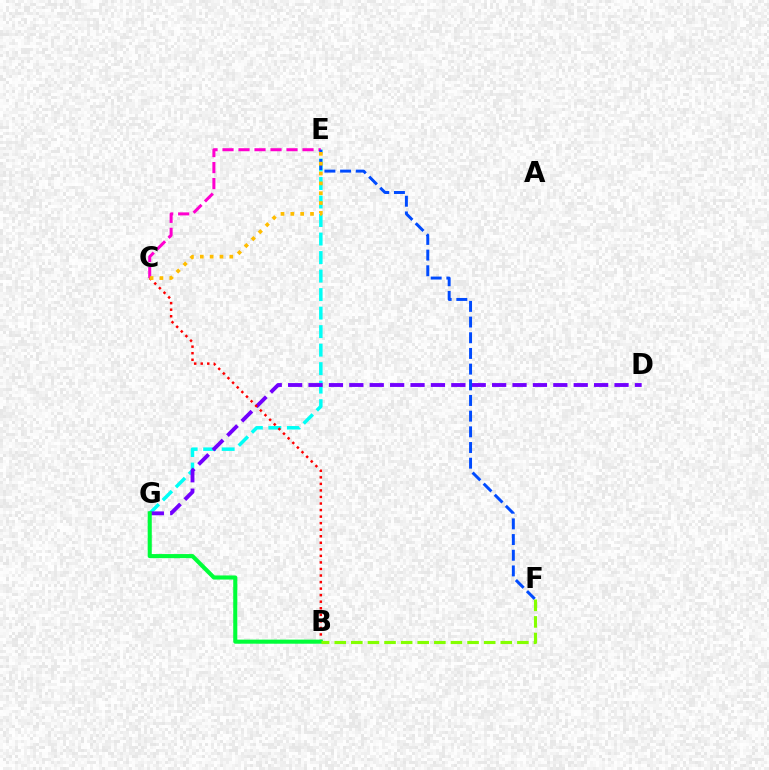{('E', 'G'): [{'color': '#00fff6', 'line_style': 'dashed', 'thickness': 2.52}], ('D', 'G'): [{'color': '#7200ff', 'line_style': 'dashed', 'thickness': 2.77}], ('B', 'C'): [{'color': '#ff0000', 'line_style': 'dotted', 'thickness': 1.78}], ('C', 'E'): [{'color': '#ff00cf', 'line_style': 'dashed', 'thickness': 2.17}, {'color': '#ffbd00', 'line_style': 'dotted', 'thickness': 2.67}], ('E', 'F'): [{'color': '#004bff', 'line_style': 'dashed', 'thickness': 2.13}], ('B', 'G'): [{'color': '#00ff39', 'line_style': 'solid', 'thickness': 2.95}], ('B', 'F'): [{'color': '#84ff00', 'line_style': 'dashed', 'thickness': 2.26}]}